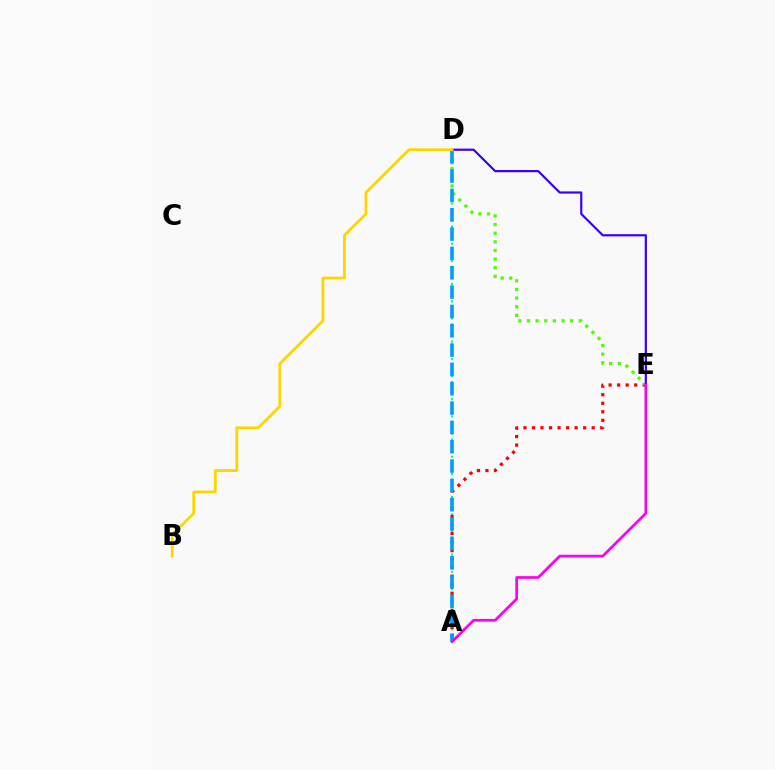{('A', 'D'): [{'color': '#00ff86', 'line_style': 'dotted', 'thickness': 1.56}, {'color': '#009eff', 'line_style': 'dashed', 'thickness': 2.63}], ('A', 'E'): [{'color': '#ff0000', 'line_style': 'dotted', 'thickness': 2.32}, {'color': '#ff00ed', 'line_style': 'solid', 'thickness': 1.96}], ('D', 'E'): [{'color': '#4fff00', 'line_style': 'dotted', 'thickness': 2.35}, {'color': '#3700ff', 'line_style': 'solid', 'thickness': 1.58}], ('B', 'D'): [{'color': '#ffd500', 'line_style': 'solid', 'thickness': 2.03}]}